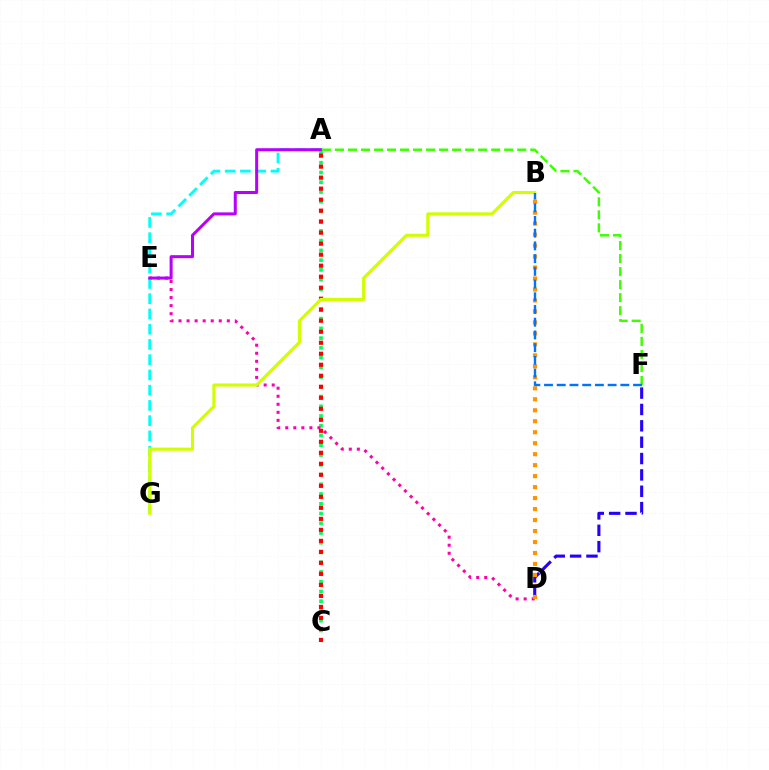{('A', 'C'): [{'color': '#00ff5c', 'line_style': 'dotted', 'thickness': 2.65}, {'color': '#ff0000', 'line_style': 'dotted', 'thickness': 2.99}], ('D', 'E'): [{'color': '#ff00ac', 'line_style': 'dotted', 'thickness': 2.19}], ('A', 'G'): [{'color': '#00fff6', 'line_style': 'dashed', 'thickness': 2.07}], ('A', 'E'): [{'color': '#b900ff', 'line_style': 'solid', 'thickness': 2.18}], ('D', 'F'): [{'color': '#2500ff', 'line_style': 'dashed', 'thickness': 2.22}], ('B', 'G'): [{'color': '#d1ff00', 'line_style': 'solid', 'thickness': 2.23}], ('A', 'F'): [{'color': '#3dff00', 'line_style': 'dashed', 'thickness': 1.77}], ('B', 'D'): [{'color': '#ff9400', 'line_style': 'dotted', 'thickness': 2.98}], ('B', 'F'): [{'color': '#0074ff', 'line_style': 'dashed', 'thickness': 1.73}]}